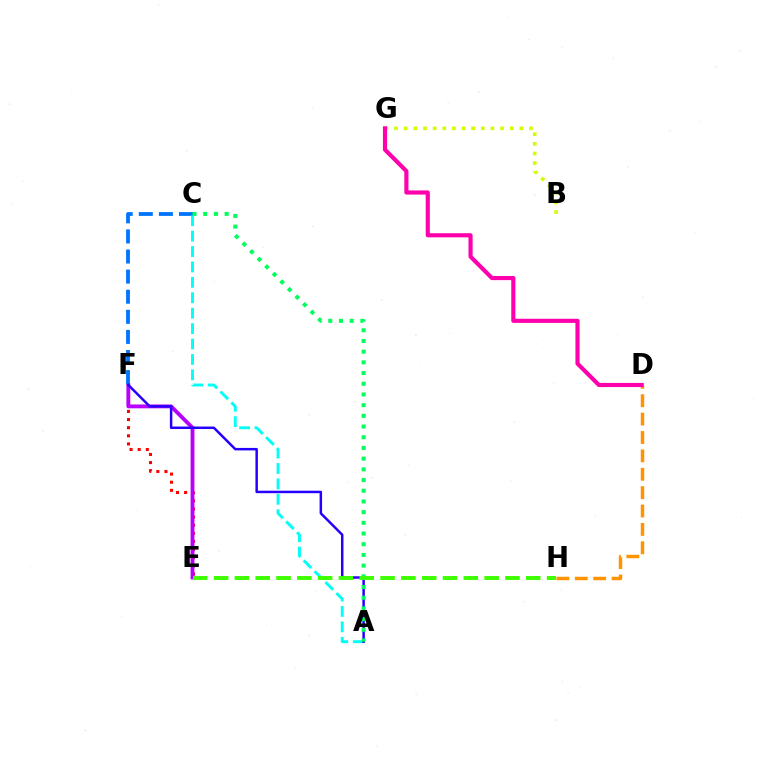{('E', 'F'): [{'color': '#ff0000', 'line_style': 'dotted', 'thickness': 2.21}, {'color': '#b900ff', 'line_style': 'solid', 'thickness': 2.77}], ('B', 'G'): [{'color': '#d1ff00', 'line_style': 'dotted', 'thickness': 2.62}], ('C', 'F'): [{'color': '#0074ff', 'line_style': 'dashed', 'thickness': 2.73}], ('A', 'C'): [{'color': '#00fff6', 'line_style': 'dashed', 'thickness': 2.09}, {'color': '#00ff5c', 'line_style': 'dotted', 'thickness': 2.91}], ('A', 'F'): [{'color': '#2500ff', 'line_style': 'solid', 'thickness': 1.79}], ('E', 'H'): [{'color': '#3dff00', 'line_style': 'dashed', 'thickness': 2.83}], ('D', 'H'): [{'color': '#ff9400', 'line_style': 'dashed', 'thickness': 2.5}], ('D', 'G'): [{'color': '#ff00ac', 'line_style': 'solid', 'thickness': 2.98}]}